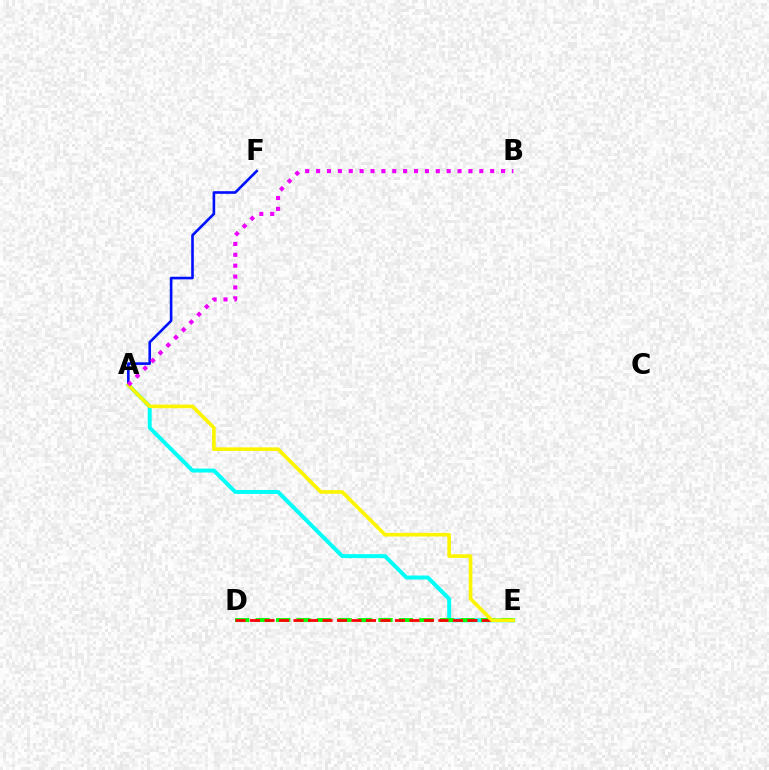{('A', 'E'): [{'color': '#00fff6', 'line_style': 'solid', 'thickness': 2.84}, {'color': '#fcf500', 'line_style': 'solid', 'thickness': 2.63}], ('A', 'F'): [{'color': '#0010ff', 'line_style': 'solid', 'thickness': 1.88}], ('D', 'E'): [{'color': '#08ff00', 'line_style': 'dashed', 'thickness': 2.78}, {'color': '#ff0000', 'line_style': 'dashed', 'thickness': 1.97}], ('A', 'B'): [{'color': '#ee00ff', 'line_style': 'dotted', 'thickness': 2.96}]}